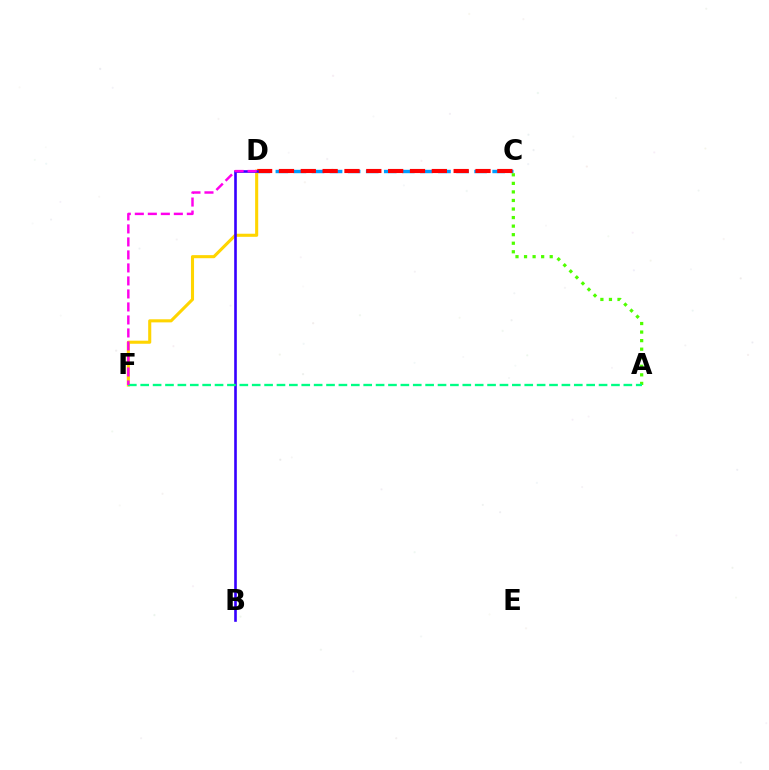{('C', 'D'): [{'color': '#009eff', 'line_style': 'dashed', 'thickness': 2.45}, {'color': '#ff0000', 'line_style': 'dashed', 'thickness': 2.97}], ('A', 'C'): [{'color': '#4fff00', 'line_style': 'dotted', 'thickness': 2.32}], ('D', 'F'): [{'color': '#ffd500', 'line_style': 'solid', 'thickness': 2.22}, {'color': '#ff00ed', 'line_style': 'dashed', 'thickness': 1.77}], ('B', 'D'): [{'color': '#3700ff', 'line_style': 'solid', 'thickness': 1.89}], ('A', 'F'): [{'color': '#00ff86', 'line_style': 'dashed', 'thickness': 1.68}]}